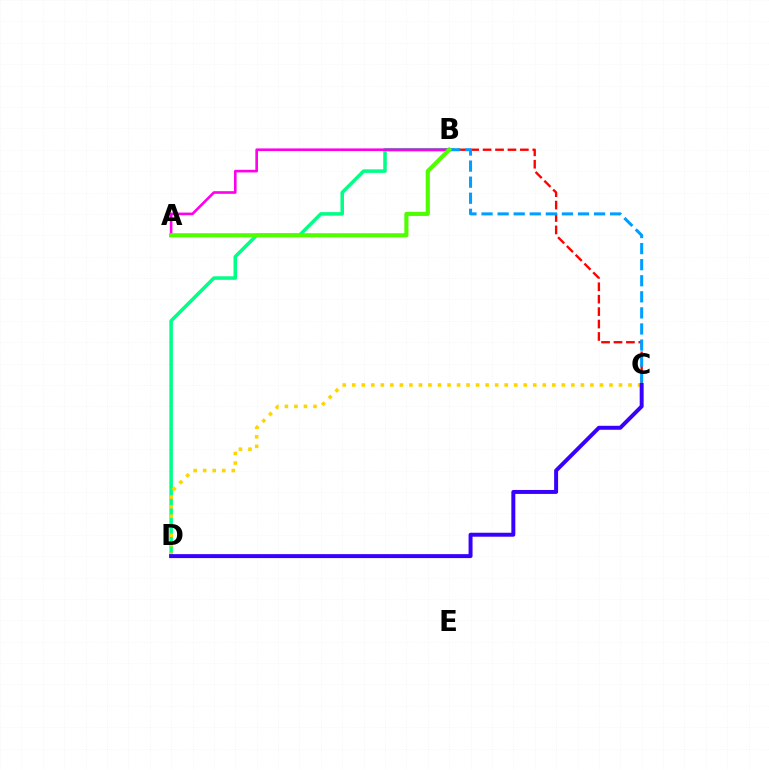{('B', 'D'): [{'color': '#00ff86', 'line_style': 'solid', 'thickness': 2.54}], ('B', 'C'): [{'color': '#ff0000', 'line_style': 'dashed', 'thickness': 1.69}, {'color': '#009eff', 'line_style': 'dashed', 'thickness': 2.18}], ('A', 'B'): [{'color': '#ff00ed', 'line_style': 'solid', 'thickness': 1.9}, {'color': '#4fff00', 'line_style': 'solid', 'thickness': 2.98}], ('C', 'D'): [{'color': '#ffd500', 'line_style': 'dotted', 'thickness': 2.59}, {'color': '#3700ff', 'line_style': 'solid', 'thickness': 2.85}]}